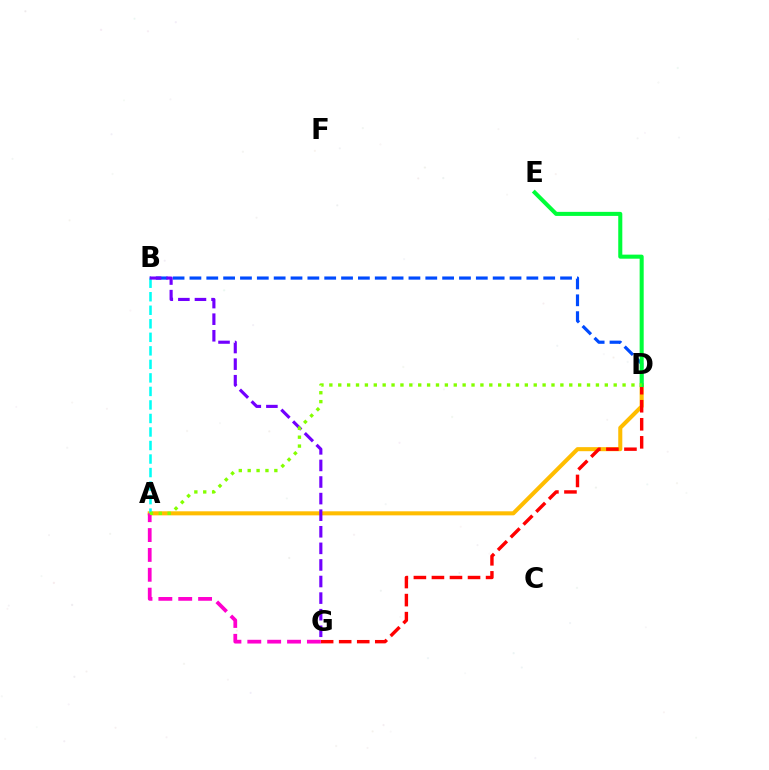{('A', 'D'): [{'color': '#ffbd00', 'line_style': 'solid', 'thickness': 2.92}, {'color': '#84ff00', 'line_style': 'dotted', 'thickness': 2.41}], ('D', 'G'): [{'color': '#ff0000', 'line_style': 'dashed', 'thickness': 2.45}], ('B', 'D'): [{'color': '#004bff', 'line_style': 'dashed', 'thickness': 2.29}], ('D', 'E'): [{'color': '#00ff39', 'line_style': 'solid', 'thickness': 2.92}], ('A', 'B'): [{'color': '#00fff6', 'line_style': 'dashed', 'thickness': 1.84}], ('A', 'G'): [{'color': '#ff00cf', 'line_style': 'dashed', 'thickness': 2.7}], ('B', 'G'): [{'color': '#7200ff', 'line_style': 'dashed', 'thickness': 2.25}]}